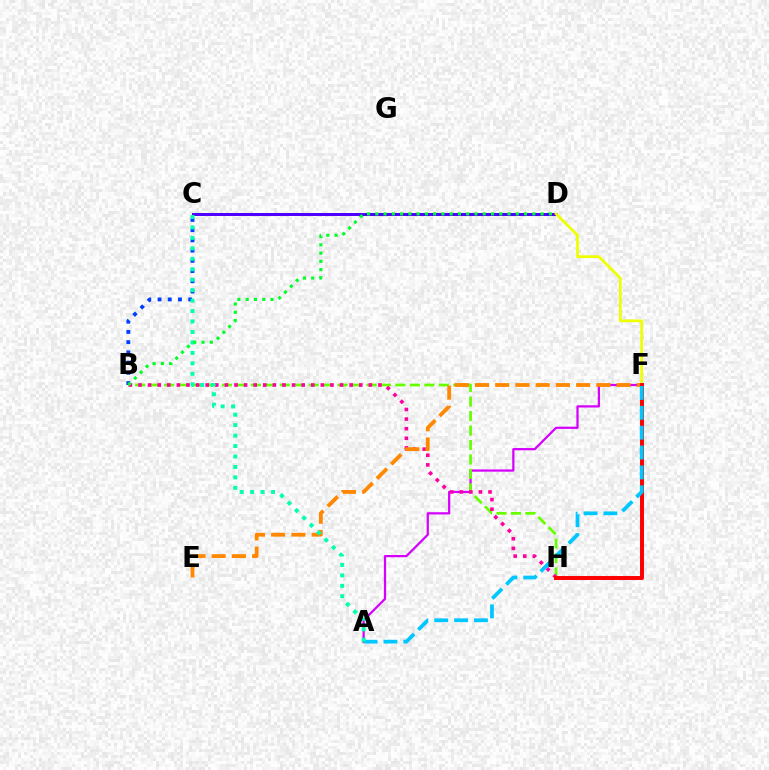{('C', 'D'): [{'color': '#4f00ff', 'line_style': 'solid', 'thickness': 2.17}], ('A', 'F'): [{'color': '#d600ff', 'line_style': 'solid', 'thickness': 1.61}, {'color': '#00c7ff', 'line_style': 'dashed', 'thickness': 2.7}], ('B', 'H'): [{'color': '#66ff00', 'line_style': 'dashed', 'thickness': 1.96}, {'color': '#ff00a0', 'line_style': 'dotted', 'thickness': 2.61}], ('B', 'C'): [{'color': '#003fff', 'line_style': 'dotted', 'thickness': 2.78}], ('E', 'F'): [{'color': '#ff8800', 'line_style': 'dashed', 'thickness': 2.75}], ('D', 'F'): [{'color': '#eeff00', 'line_style': 'solid', 'thickness': 1.97}], ('F', 'H'): [{'color': '#ff0000', 'line_style': 'solid', 'thickness': 2.84}], ('A', 'C'): [{'color': '#00ffaf', 'line_style': 'dotted', 'thickness': 2.84}], ('B', 'D'): [{'color': '#00ff27', 'line_style': 'dotted', 'thickness': 2.25}]}